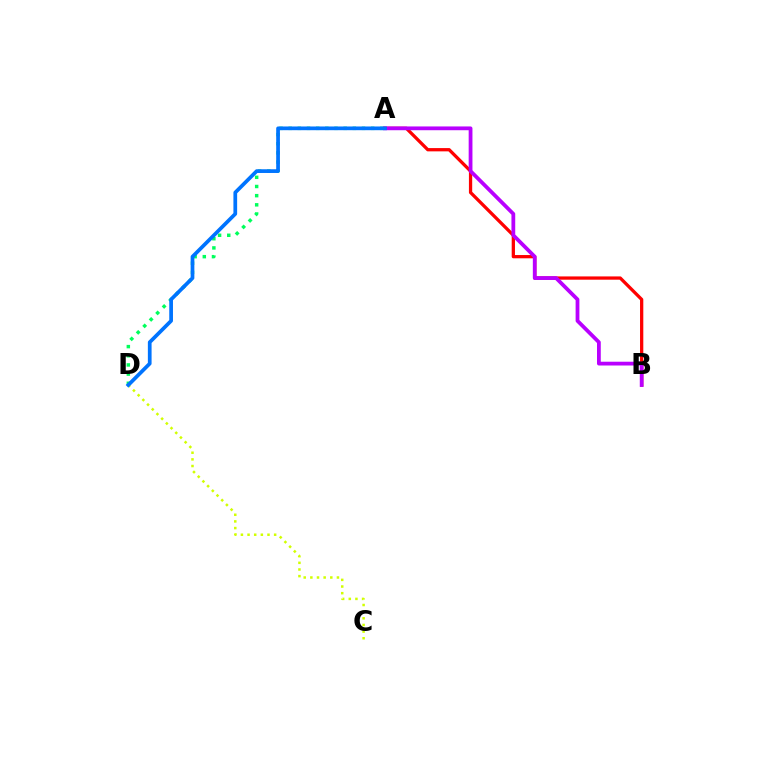{('A', 'D'): [{'color': '#00ff5c', 'line_style': 'dotted', 'thickness': 2.49}, {'color': '#0074ff', 'line_style': 'solid', 'thickness': 2.68}], ('A', 'B'): [{'color': '#ff0000', 'line_style': 'solid', 'thickness': 2.36}, {'color': '#b900ff', 'line_style': 'solid', 'thickness': 2.72}], ('C', 'D'): [{'color': '#d1ff00', 'line_style': 'dotted', 'thickness': 1.81}]}